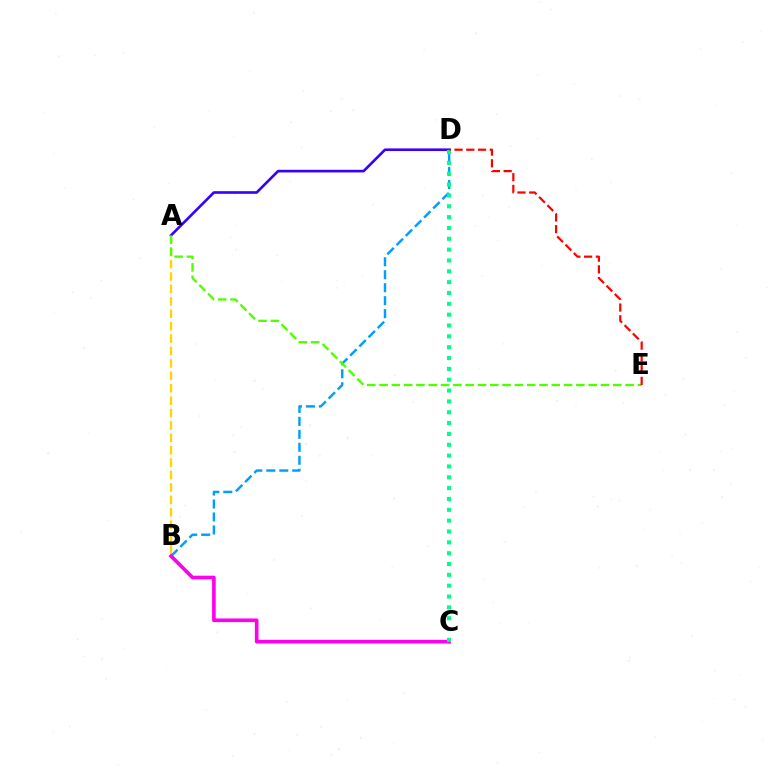{('A', 'B'): [{'color': '#ffd500', 'line_style': 'dashed', 'thickness': 1.69}], ('A', 'D'): [{'color': '#3700ff', 'line_style': 'solid', 'thickness': 1.9}], ('B', 'D'): [{'color': '#009eff', 'line_style': 'dashed', 'thickness': 1.76}], ('B', 'C'): [{'color': '#ff00ed', 'line_style': 'solid', 'thickness': 2.63}], ('C', 'D'): [{'color': '#00ff86', 'line_style': 'dotted', 'thickness': 2.95}], ('A', 'E'): [{'color': '#4fff00', 'line_style': 'dashed', 'thickness': 1.67}], ('D', 'E'): [{'color': '#ff0000', 'line_style': 'dashed', 'thickness': 1.6}]}